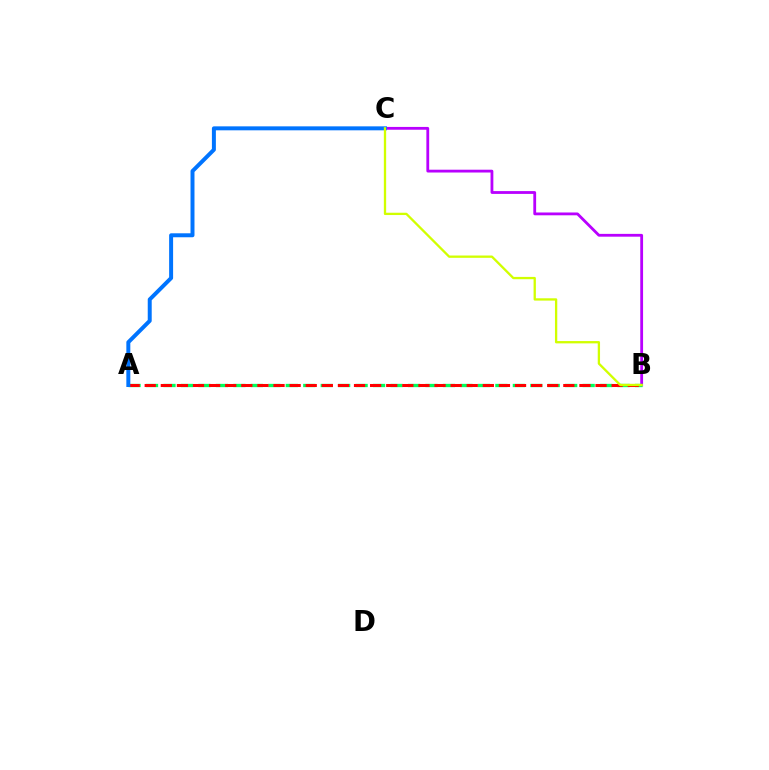{('B', 'C'): [{'color': '#b900ff', 'line_style': 'solid', 'thickness': 2.02}, {'color': '#d1ff00', 'line_style': 'solid', 'thickness': 1.66}], ('A', 'B'): [{'color': '#00ff5c', 'line_style': 'dashed', 'thickness': 2.37}, {'color': '#ff0000', 'line_style': 'dashed', 'thickness': 2.19}], ('A', 'C'): [{'color': '#0074ff', 'line_style': 'solid', 'thickness': 2.86}]}